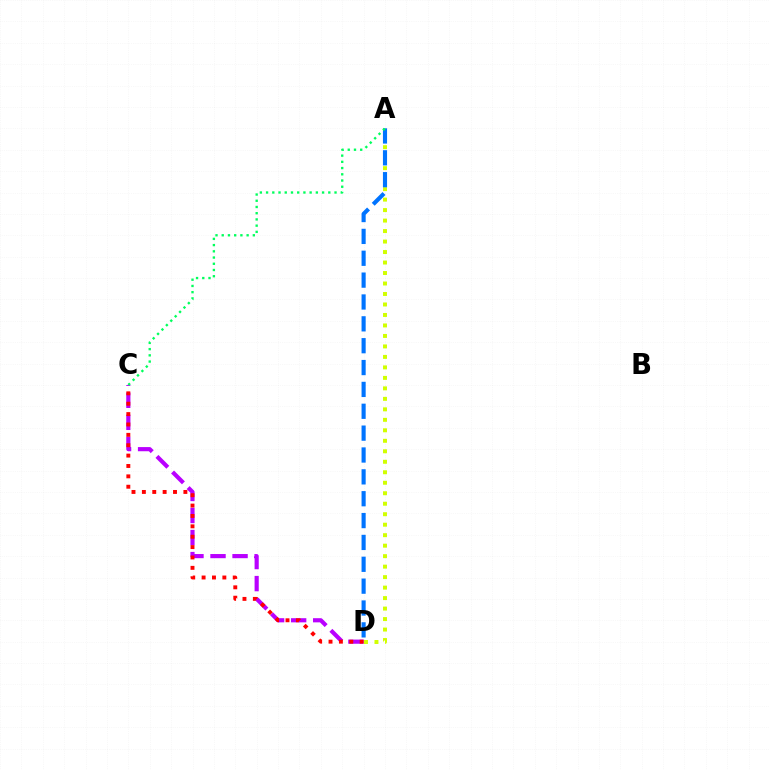{('C', 'D'): [{'color': '#b900ff', 'line_style': 'dashed', 'thickness': 2.99}, {'color': '#ff0000', 'line_style': 'dotted', 'thickness': 2.82}], ('A', 'D'): [{'color': '#d1ff00', 'line_style': 'dotted', 'thickness': 2.85}, {'color': '#0074ff', 'line_style': 'dashed', 'thickness': 2.97}], ('A', 'C'): [{'color': '#00ff5c', 'line_style': 'dotted', 'thickness': 1.69}]}